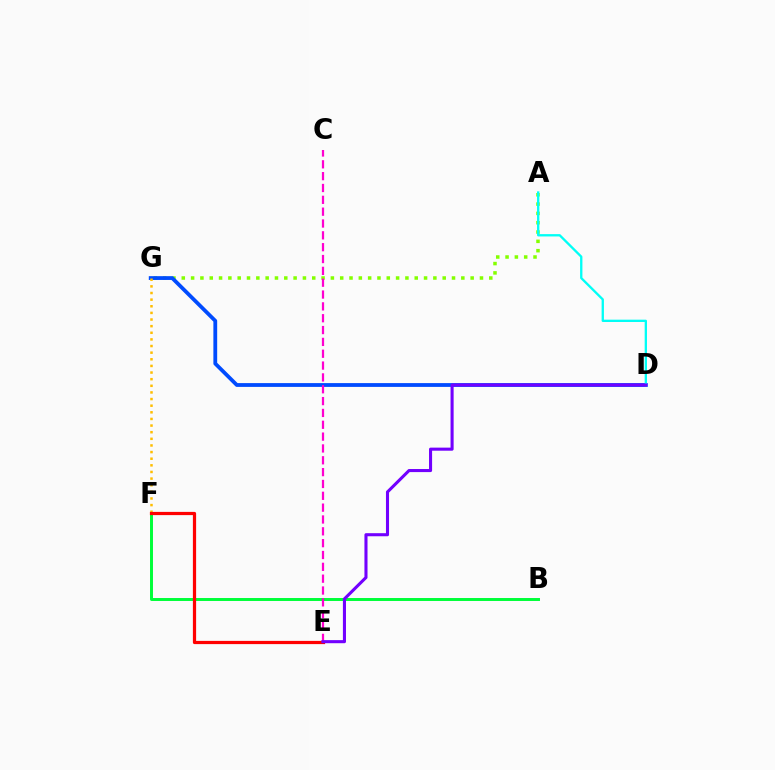{('B', 'F'): [{'color': '#00ff39', 'line_style': 'solid', 'thickness': 2.13}], ('A', 'G'): [{'color': '#84ff00', 'line_style': 'dotted', 'thickness': 2.53}], ('D', 'G'): [{'color': '#004bff', 'line_style': 'solid', 'thickness': 2.73}], ('F', 'G'): [{'color': '#ffbd00', 'line_style': 'dotted', 'thickness': 1.8}], ('A', 'D'): [{'color': '#00fff6', 'line_style': 'solid', 'thickness': 1.67}], ('C', 'E'): [{'color': '#ff00cf', 'line_style': 'dashed', 'thickness': 1.61}], ('E', 'F'): [{'color': '#ff0000', 'line_style': 'solid', 'thickness': 2.32}], ('D', 'E'): [{'color': '#7200ff', 'line_style': 'solid', 'thickness': 2.22}]}